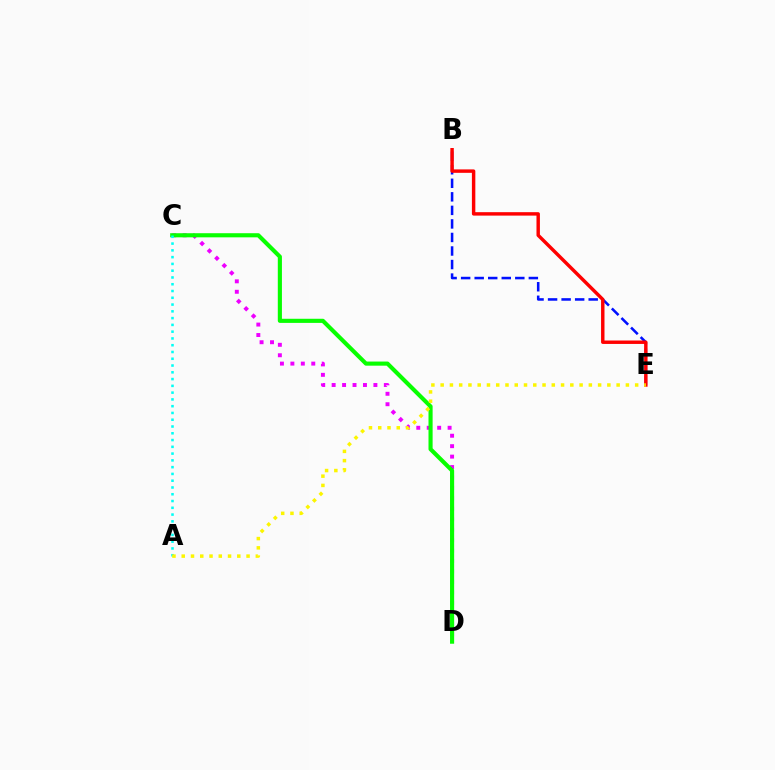{('C', 'D'): [{'color': '#ee00ff', 'line_style': 'dotted', 'thickness': 2.84}, {'color': '#08ff00', 'line_style': 'solid', 'thickness': 2.97}], ('B', 'E'): [{'color': '#0010ff', 'line_style': 'dashed', 'thickness': 1.84}, {'color': '#ff0000', 'line_style': 'solid', 'thickness': 2.47}], ('A', 'C'): [{'color': '#00fff6', 'line_style': 'dotted', 'thickness': 1.84}], ('A', 'E'): [{'color': '#fcf500', 'line_style': 'dotted', 'thickness': 2.52}]}